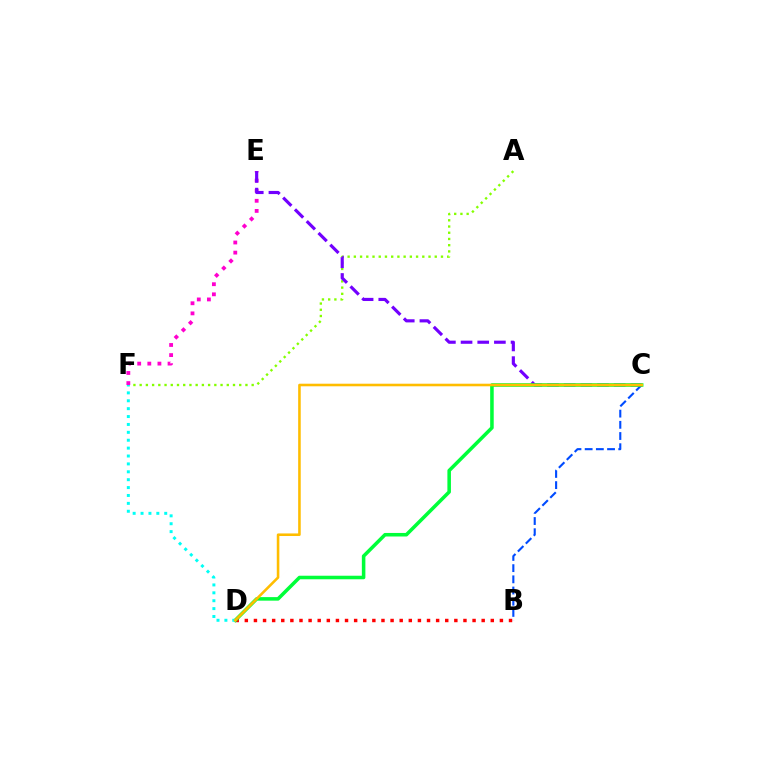{('A', 'F'): [{'color': '#84ff00', 'line_style': 'dotted', 'thickness': 1.69}], ('B', 'D'): [{'color': '#ff0000', 'line_style': 'dotted', 'thickness': 2.48}], ('E', 'F'): [{'color': '#ff00cf', 'line_style': 'dotted', 'thickness': 2.75}], ('B', 'C'): [{'color': '#004bff', 'line_style': 'dashed', 'thickness': 1.52}], ('C', 'E'): [{'color': '#7200ff', 'line_style': 'dashed', 'thickness': 2.26}], ('C', 'D'): [{'color': '#00ff39', 'line_style': 'solid', 'thickness': 2.55}, {'color': '#ffbd00', 'line_style': 'solid', 'thickness': 1.86}], ('D', 'F'): [{'color': '#00fff6', 'line_style': 'dotted', 'thickness': 2.14}]}